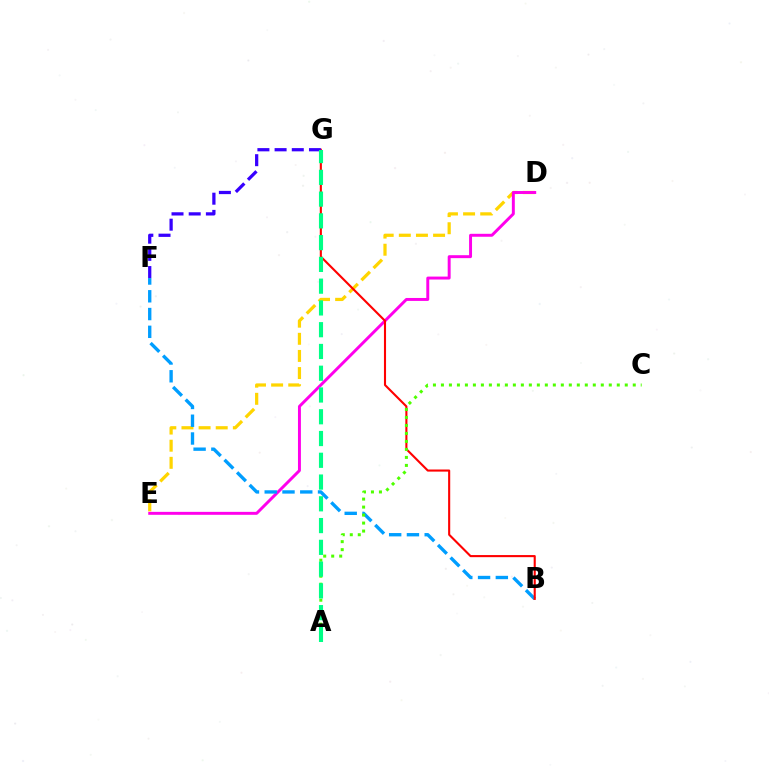{('D', 'E'): [{'color': '#ffd500', 'line_style': 'dashed', 'thickness': 2.33}, {'color': '#ff00ed', 'line_style': 'solid', 'thickness': 2.12}], ('B', 'F'): [{'color': '#009eff', 'line_style': 'dashed', 'thickness': 2.41}], ('B', 'G'): [{'color': '#ff0000', 'line_style': 'solid', 'thickness': 1.52}], ('A', 'C'): [{'color': '#4fff00', 'line_style': 'dotted', 'thickness': 2.17}], ('F', 'G'): [{'color': '#3700ff', 'line_style': 'dashed', 'thickness': 2.34}], ('A', 'G'): [{'color': '#00ff86', 'line_style': 'dashed', 'thickness': 2.96}]}